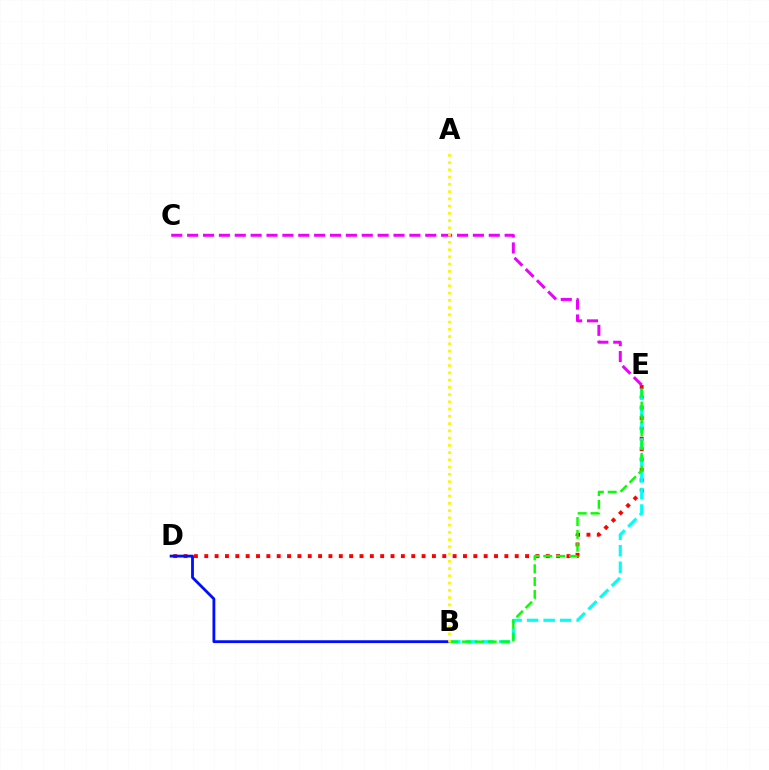{('D', 'E'): [{'color': '#ff0000', 'line_style': 'dotted', 'thickness': 2.81}], ('B', 'D'): [{'color': '#0010ff', 'line_style': 'solid', 'thickness': 2.03}], ('B', 'E'): [{'color': '#00fff6', 'line_style': 'dashed', 'thickness': 2.24}, {'color': '#08ff00', 'line_style': 'dashed', 'thickness': 1.75}], ('C', 'E'): [{'color': '#ee00ff', 'line_style': 'dashed', 'thickness': 2.16}], ('A', 'B'): [{'color': '#fcf500', 'line_style': 'dotted', 'thickness': 1.97}]}